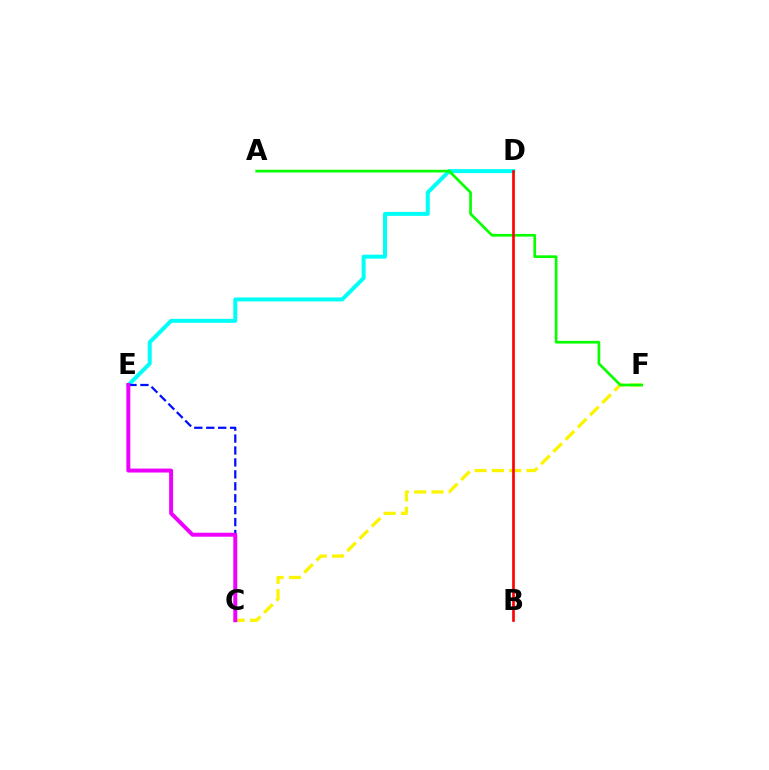{('D', 'E'): [{'color': '#00fff6', 'line_style': 'solid', 'thickness': 2.87}], ('C', 'E'): [{'color': '#0010ff', 'line_style': 'dashed', 'thickness': 1.62}, {'color': '#ee00ff', 'line_style': 'solid', 'thickness': 2.85}], ('C', 'F'): [{'color': '#fcf500', 'line_style': 'dashed', 'thickness': 2.35}], ('A', 'F'): [{'color': '#08ff00', 'line_style': 'solid', 'thickness': 1.93}], ('B', 'D'): [{'color': '#ff0000', 'line_style': 'solid', 'thickness': 1.91}]}